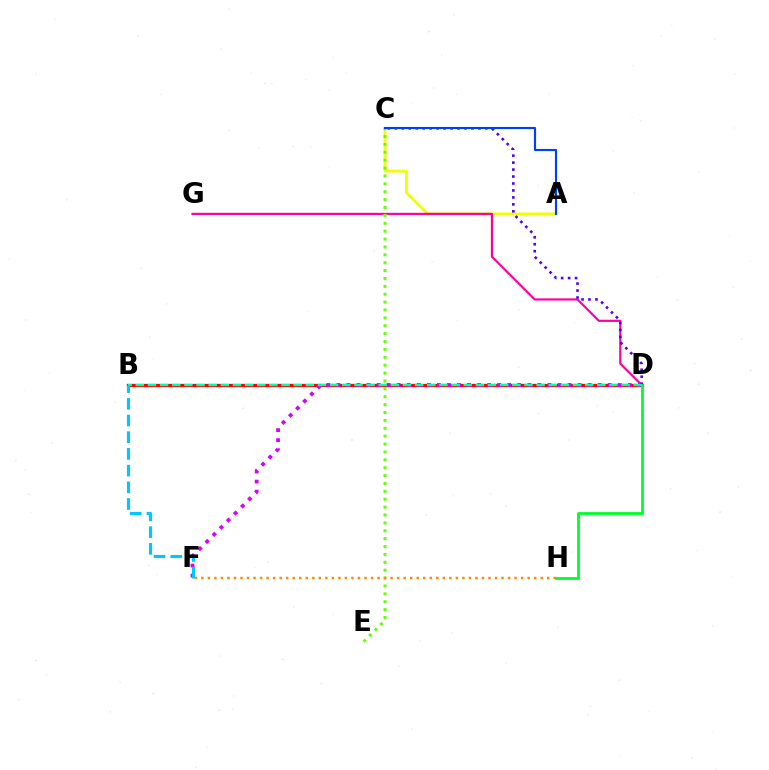{('A', 'C'): [{'color': '#eeff00', 'line_style': 'solid', 'thickness': 2.0}, {'color': '#003fff', 'line_style': 'solid', 'thickness': 1.54}], ('B', 'D'): [{'color': '#ff0000', 'line_style': 'solid', 'thickness': 2.36}, {'color': '#00ffaf', 'line_style': 'dashed', 'thickness': 1.65}], ('D', 'F'): [{'color': '#d600ff', 'line_style': 'dotted', 'thickness': 2.73}], ('D', 'G'): [{'color': '#ff00a0', 'line_style': 'solid', 'thickness': 1.57}], ('C', 'D'): [{'color': '#4f00ff', 'line_style': 'dotted', 'thickness': 1.89}], ('C', 'E'): [{'color': '#66ff00', 'line_style': 'dotted', 'thickness': 2.14}], ('B', 'F'): [{'color': '#00c7ff', 'line_style': 'dashed', 'thickness': 2.27}], ('F', 'H'): [{'color': '#ff8800', 'line_style': 'dotted', 'thickness': 1.77}], ('D', 'H'): [{'color': '#00ff27', 'line_style': 'solid', 'thickness': 2.01}]}